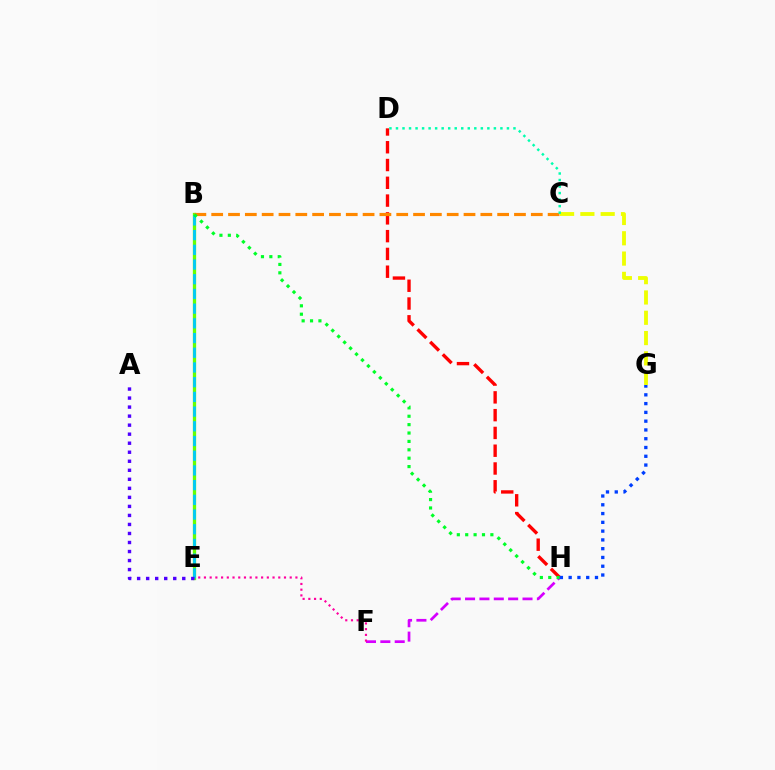{('D', 'H'): [{'color': '#ff0000', 'line_style': 'dashed', 'thickness': 2.42}], ('B', 'E'): [{'color': '#66ff00', 'line_style': 'solid', 'thickness': 2.37}, {'color': '#00c7ff', 'line_style': 'dashed', 'thickness': 2.0}], ('F', 'H'): [{'color': '#d600ff', 'line_style': 'dashed', 'thickness': 1.95}], ('C', 'G'): [{'color': '#eeff00', 'line_style': 'dashed', 'thickness': 2.76}], ('E', 'F'): [{'color': '#ff00a0', 'line_style': 'dotted', 'thickness': 1.55}], ('B', 'C'): [{'color': '#ff8800', 'line_style': 'dashed', 'thickness': 2.29}], ('C', 'D'): [{'color': '#00ffaf', 'line_style': 'dotted', 'thickness': 1.77}], ('B', 'H'): [{'color': '#00ff27', 'line_style': 'dotted', 'thickness': 2.28}], ('A', 'E'): [{'color': '#4f00ff', 'line_style': 'dotted', 'thickness': 2.45}], ('G', 'H'): [{'color': '#003fff', 'line_style': 'dotted', 'thickness': 2.38}]}